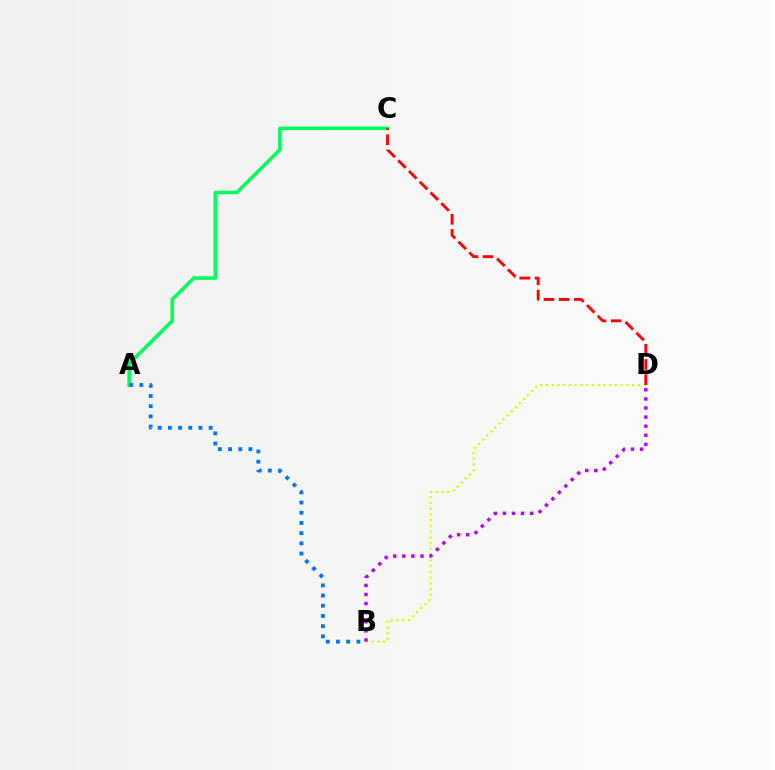{('B', 'D'): [{'color': '#d1ff00', 'line_style': 'dotted', 'thickness': 1.56}, {'color': '#b900ff', 'line_style': 'dotted', 'thickness': 2.47}], ('A', 'C'): [{'color': '#00ff5c', 'line_style': 'solid', 'thickness': 2.56}], ('C', 'D'): [{'color': '#ff0000', 'line_style': 'dashed', 'thickness': 2.06}], ('A', 'B'): [{'color': '#0074ff', 'line_style': 'dotted', 'thickness': 2.77}]}